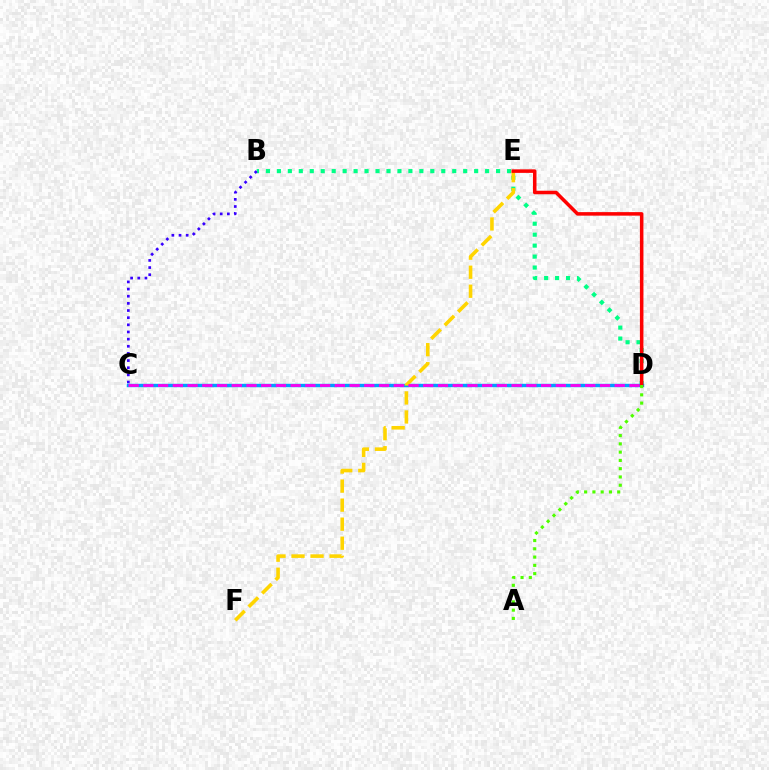{('B', 'D'): [{'color': '#00ff86', 'line_style': 'dotted', 'thickness': 2.98}], ('B', 'C'): [{'color': '#3700ff', 'line_style': 'dotted', 'thickness': 1.94}], ('C', 'D'): [{'color': '#009eff', 'line_style': 'solid', 'thickness': 2.46}, {'color': '#ff00ed', 'line_style': 'dashed', 'thickness': 2.0}], ('E', 'F'): [{'color': '#ffd500', 'line_style': 'dashed', 'thickness': 2.59}], ('D', 'E'): [{'color': '#ff0000', 'line_style': 'solid', 'thickness': 2.54}], ('A', 'D'): [{'color': '#4fff00', 'line_style': 'dotted', 'thickness': 2.25}]}